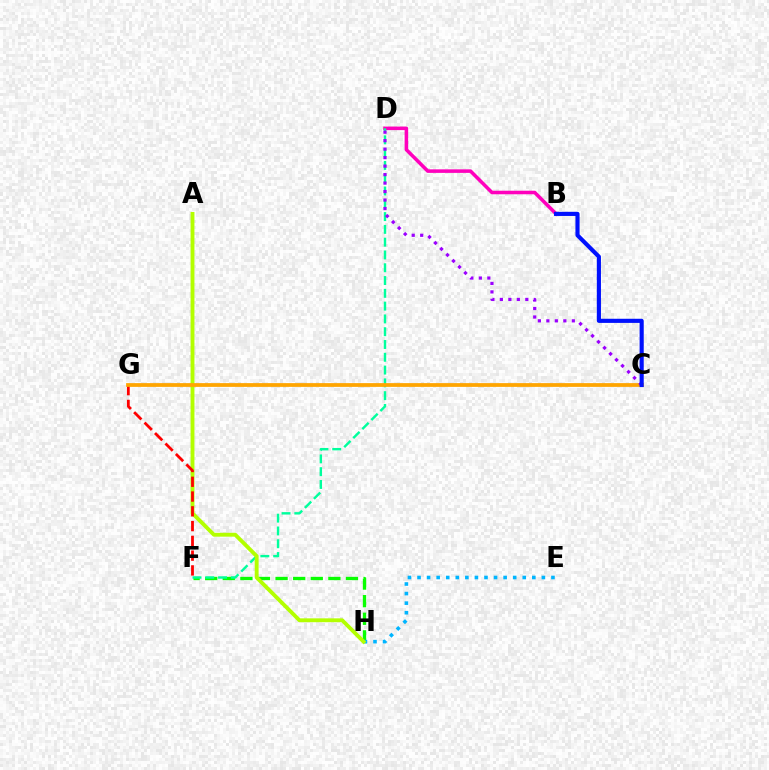{('B', 'D'): [{'color': '#ff00bd', 'line_style': 'solid', 'thickness': 2.55}], ('F', 'H'): [{'color': '#08ff00', 'line_style': 'dashed', 'thickness': 2.39}], ('D', 'F'): [{'color': '#00ff9d', 'line_style': 'dashed', 'thickness': 1.74}], ('E', 'H'): [{'color': '#00b5ff', 'line_style': 'dotted', 'thickness': 2.6}], ('A', 'H'): [{'color': '#b3ff00', 'line_style': 'solid', 'thickness': 2.79}], ('F', 'G'): [{'color': '#ff0000', 'line_style': 'dashed', 'thickness': 2.01}], ('C', 'G'): [{'color': '#ffa500', 'line_style': 'solid', 'thickness': 2.7}], ('C', 'D'): [{'color': '#9b00ff', 'line_style': 'dotted', 'thickness': 2.31}], ('B', 'C'): [{'color': '#0010ff', 'line_style': 'solid', 'thickness': 2.98}]}